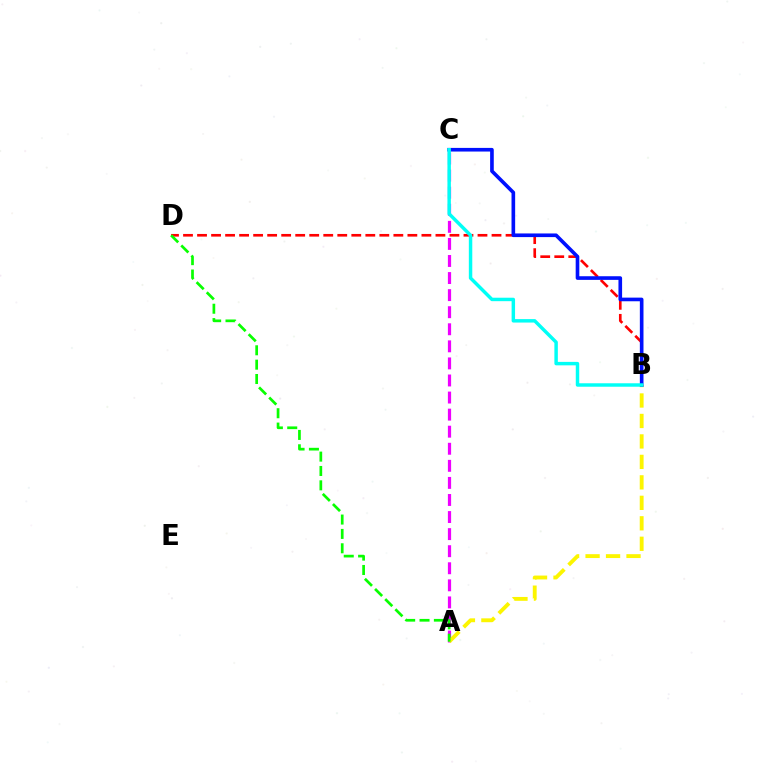{('A', 'C'): [{'color': '#ee00ff', 'line_style': 'dashed', 'thickness': 2.32}], ('A', 'B'): [{'color': '#fcf500', 'line_style': 'dashed', 'thickness': 2.78}], ('B', 'D'): [{'color': '#ff0000', 'line_style': 'dashed', 'thickness': 1.9}], ('A', 'D'): [{'color': '#08ff00', 'line_style': 'dashed', 'thickness': 1.95}], ('B', 'C'): [{'color': '#0010ff', 'line_style': 'solid', 'thickness': 2.62}, {'color': '#00fff6', 'line_style': 'solid', 'thickness': 2.49}]}